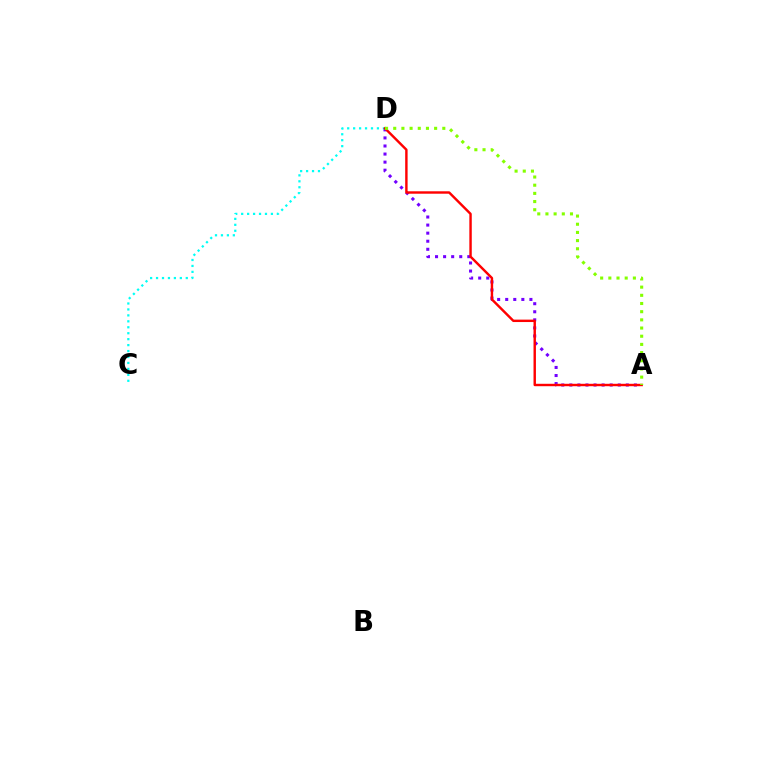{('A', 'D'): [{'color': '#7200ff', 'line_style': 'dotted', 'thickness': 2.19}, {'color': '#ff0000', 'line_style': 'solid', 'thickness': 1.74}, {'color': '#84ff00', 'line_style': 'dotted', 'thickness': 2.22}], ('C', 'D'): [{'color': '#00fff6', 'line_style': 'dotted', 'thickness': 1.62}]}